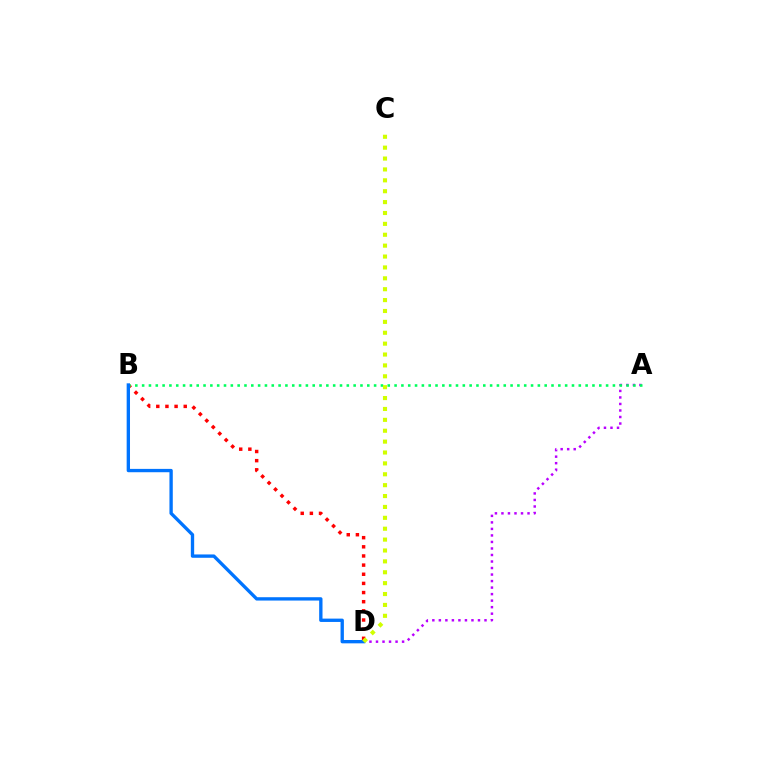{('B', 'D'): [{'color': '#ff0000', 'line_style': 'dotted', 'thickness': 2.49}, {'color': '#0074ff', 'line_style': 'solid', 'thickness': 2.4}], ('A', 'D'): [{'color': '#b900ff', 'line_style': 'dotted', 'thickness': 1.77}], ('A', 'B'): [{'color': '#00ff5c', 'line_style': 'dotted', 'thickness': 1.85}], ('C', 'D'): [{'color': '#d1ff00', 'line_style': 'dotted', 'thickness': 2.96}]}